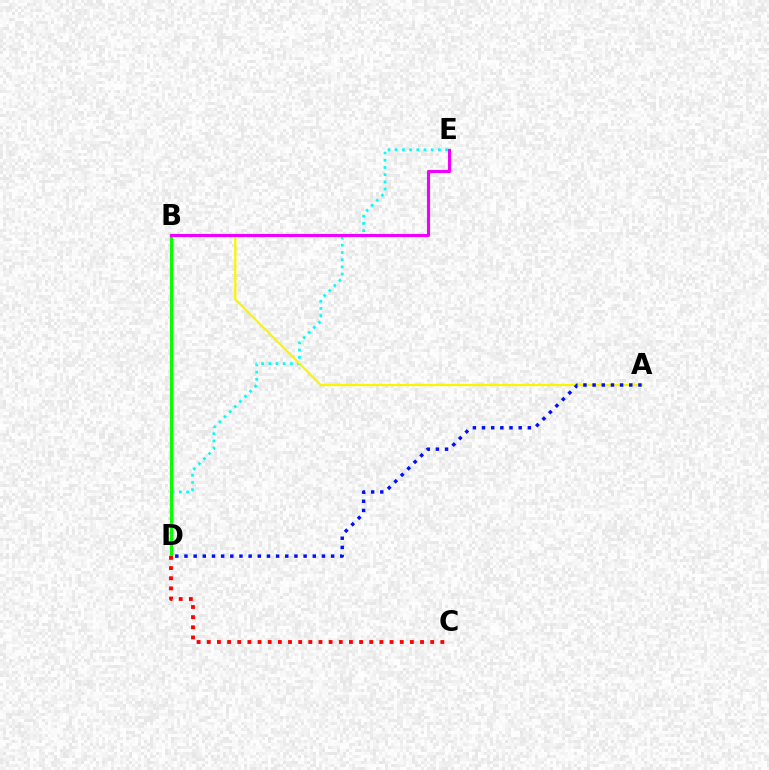{('D', 'E'): [{'color': '#00fff6', 'line_style': 'dotted', 'thickness': 1.96}], ('B', 'D'): [{'color': '#08ff00', 'line_style': 'solid', 'thickness': 2.26}], ('C', 'D'): [{'color': '#ff0000', 'line_style': 'dotted', 'thickness': 2.76}], ('A', 'B'): [{'color': '#fcf500', 'line_style': 'solid', 'thickness': 1.62}], ('A', 'D'): [{'color': '#0010ff', 'line_style': 'dotted', 'thickness': 2.49}], ('B', 'E'): [{'color': '#ee00ff', 'line_style': 'solid', 'thickness': 2.23}]}